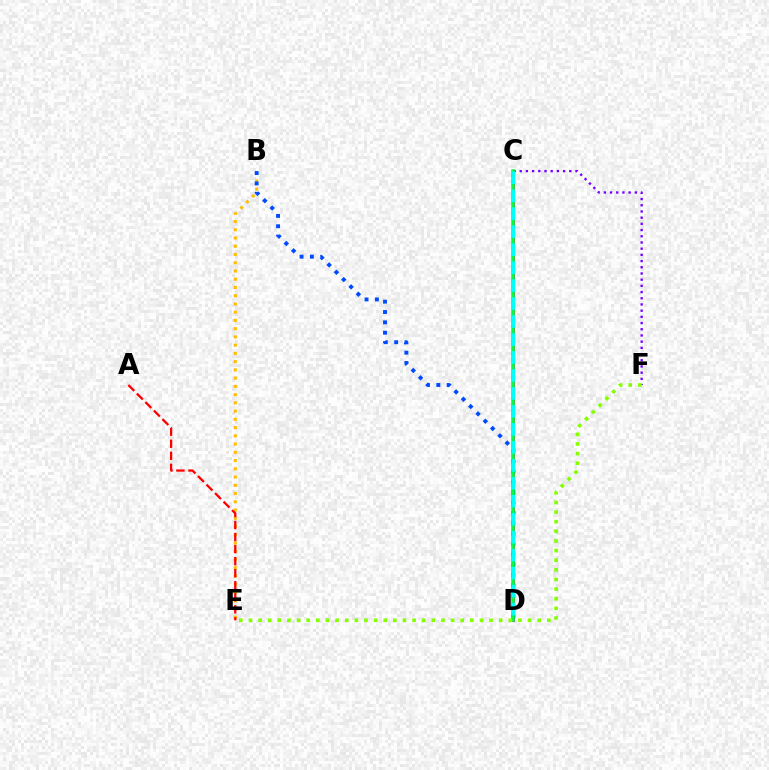{('B', 'E'): [{'color': '#ffbd00', 'line_style': 'dotted', 'thickness': 2.24}], ('C', 'D'): [{'color': '#ff00cf', 'line_style': 'solid', 'thickness': 2.21}, {'color': '#00ff39', 'line_style': 'solid', 'thickness': 2.52}, {'color': '#00fff6', 'line_style': 'dashed', 'thickness': 2.44}], ('C', 'F'): [{'color': '#7200ff', 'line_style': 'dotted', 'thickness': 1.68}], ('B', 'D'): [{'color': '#004bff', 'line_style': 'dotted', 'thickness': 2.81}], ('A', 'E'): [{'color': '#ff0000', 'line_style': 'dashed', 'thickness': 1.64}], ('E', 'F'): [{'color': '#84ff00', 'line_style': 'dotted', 'thickness': 2.61}]}